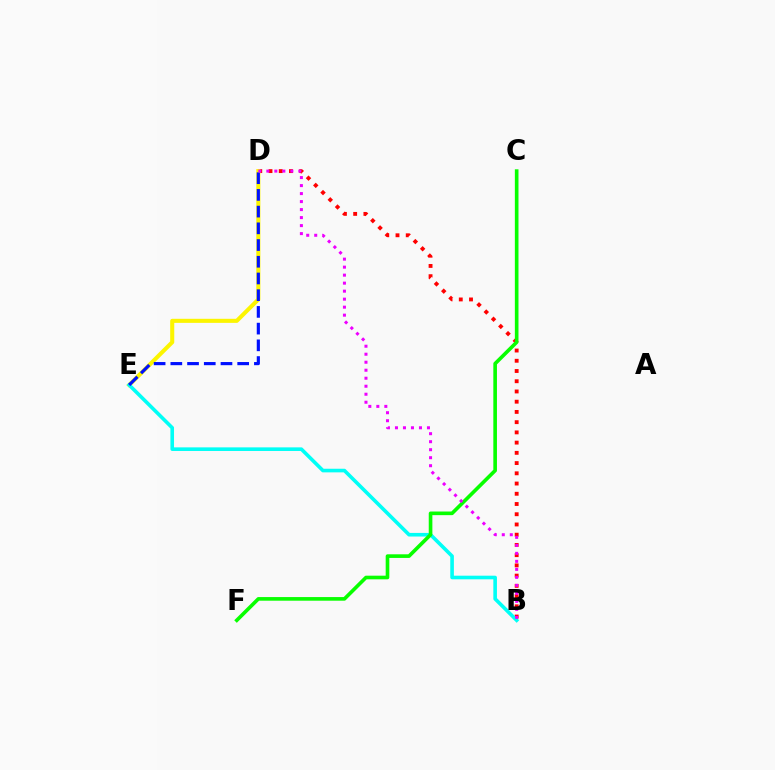{('B', 'D'): [{'color': '#ff0000', 'line_style': 'dotted', 'thickness': 2.78}, {'color': '#ee00ff', 'line_style': 'dotted', 'thickness': 2.17}], ('D', 'E'): [{'color': '#fcf500', 'line_style': 'solid', 'thickness': 2.93}, {'color': '#0010ff', 'line_style': 'dashed', 'thickness': 2.27}], ('B', 'E'): [{'color': '#00fff6', 'line_style': 'solid', 'thickness': 2.6}], ('C', 'F'): [{'color': '#08ff00', 'line_style': 'solid', 'thickness': 2.61}]}